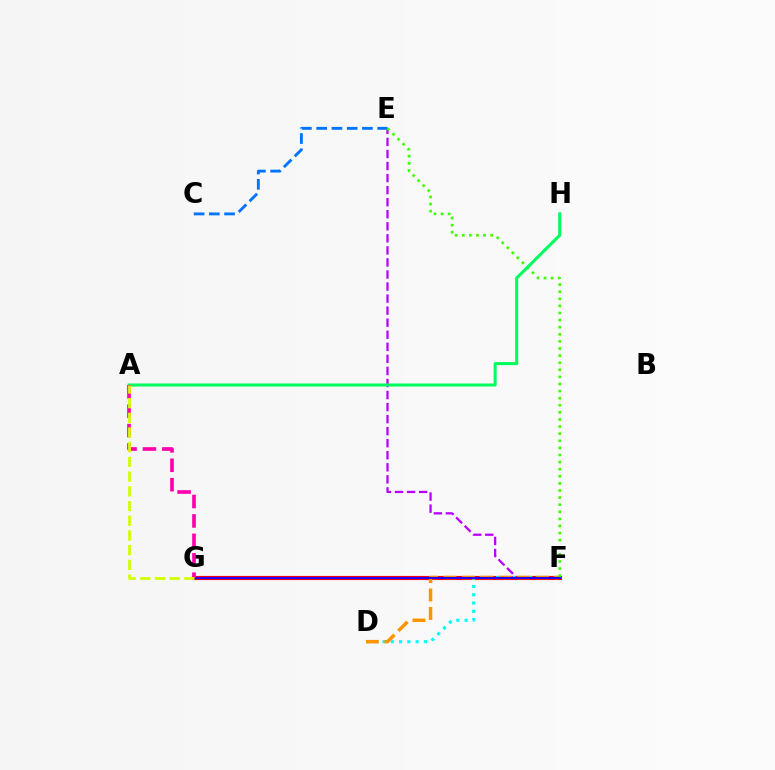{('E', 'F'): [{'color': '#b900ff', 'line_style': 'dashed', 'thickness': 1.64}, {'color': '#3dff00', 'line_style': 'dotted', 'thickness': 1.93}], ('F', 'G'): [{'color': '#ff0000', 'line_style': 'solid', 'thickness': 2.98}, {'color': '#2500ff', 'line_style': 'solid', 'thickness': 1.51}], ('C', 'E'): [{'color': '#0074ff', 'line_style': 'dashed', 'thickness': 2.07}], ('D', 'F'): [{'color': '#00fff6', 'line_style': 'dotted', 'thickness': 2.24}, {'color': '#ff9400', 'line_style': 'dashed', 'thickness': 2.51}], ('A', 'H'): [{'color': '#00ff5c', 'line_style': 'solid', 'thickness': 2.2}], ('A', 'G'): [{'color': '#ff00ac', 'line_style': 'dashed', 'thickness': 2.64}, {'color': '#d1ff00', 'line_style': 'dashed', 'thickness': 2.0}]}